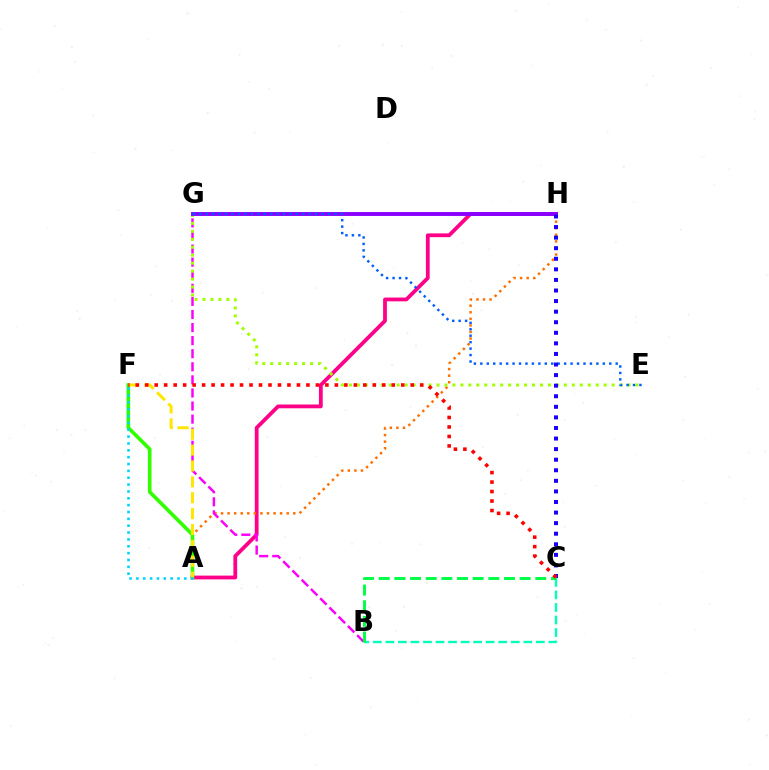{('A', 'H'): [{'color': '#ff0088', 'line_style': 'solid', 'thickness': 2.72}, {'color': '#ff7000', 'line_style': 'dotted', 'thickness': 1.78}], ('B', 'G'): [{'color': '#fa00f9', 'line_style': 'dashed', 'thickness': 1.78}], ('A', 'F'): [{'color': '#31ff00', 'line_style': 'solid', 'thickness': 2.62}, {'color': '#ffe600', 'line_style': 'dashed', 'thickness': 2.16}, {'color': '#00d3ff', 'line_style': 'dotted', 'thickness': 1.86}], ('E', 'G'): [{'color': '#a2ff00', 'line_style': 'dotted', 'thickness': 2.16}, {'color': '#005dff', 'line_style': 'dotted', 'thickness': 1.75}], ('G', 'H'): [{'color': '#8a00ff', 'line_style': 'solid', 'thickness': 2.81}], ('C', 'H'): [{'color': '#1900ff', 'line_style': 'dotted', 'thickness': 2.87}], ('B', 'C'): [{'color': '#00ffbb', 'line_style': 'dashed', 'thickness': 1.7}, {'color': '#00ff45', 'line_style': 'dashed', 'thickness': 2.13}], ('C', 'F'): [{'color': '#ff0000', 'line_style': 'dotted', 'thickness': 2.58}]}